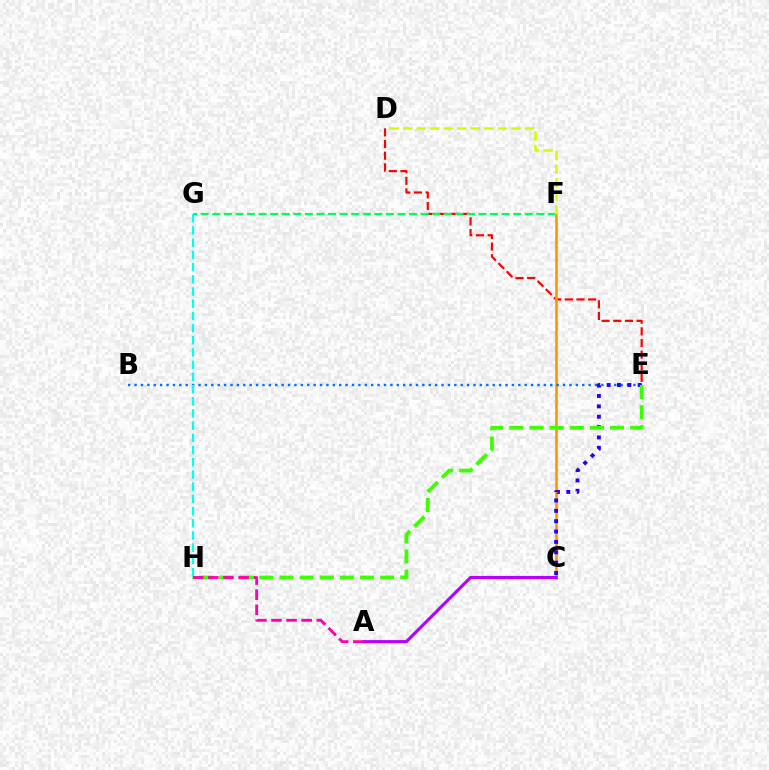{('D', 'E'): [{'color': '#ff0000', 'line_style': 'dashed', 'thickness': 1.58}], ('F', 'G'): [{'color': '#00ff5c', 'line_style': 'dashed', 'thickness': 1.57}], ('C', 'F'): [{'color': '#ff9400', 'line_style': 'solid', 'thickness': 1.87}], ('B', 'E'): [{'color': '#0074ff', 'line_style': 'dotted', 'thickness': 1.74}], ('G', 'H'): [{'color': '#00fff6', 'line_style': 'dashed', 'thickness': 1.66}], ('C', 'E'): [{'color': '#2500ff', 'line_style': 'dotted', 'thickness': 2.82}], ('D', 'F'): [{'color': '#d1ff00', 'line_style': 'dashed', 'thickness': 1.84}], ('E', 'H'): [{'color': '#3dff00', 'line_style': 'dashed', 'thickness': 2.73}], ('A', 'C'): [{'color': '#b900ff', 'line_style': 'solid', 'thickness': 2.28}], ('A', 'H'): [{'color': '#ff00ac', 'line_style': 'dashed', 'thickness': 2.05}]}